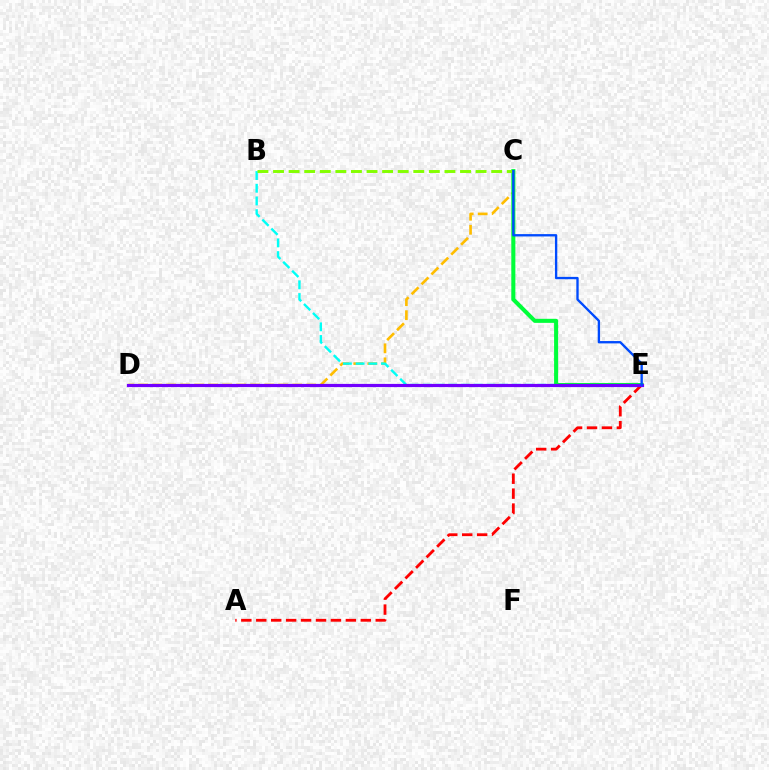{('C', 'D'): [{'color': '#ffbd00', 'line_style': 'dashed', 'thickness': 1.9}], ('B', 'E'): [{'color': '#00fff6', 'line_style': 'dashed', 'thickness': 1.73}], ('A', 'E'): [{'color': '#ff0000', 'line_style': 'dashed', 'thickness': 2.03}], ('D', 'E'): [{'color': '#ff00cf', 'line_style': 'dashed', 'thickness': 2.11}, {'color': '#7200ff', 'line_style': 'solid', 'thickness': 2.3}], ('C', 'E'): [{'color': '#00ff39', 'line_style': 'solid', 'thickness': 2.92}, {'color': '#004bff', 'line_style': 'solid', 'thickness': 1.69}], ('B', 'C'): [{'color': '#84ff00', 'line_style': 'dashed', 'thickness': 2.12}]}